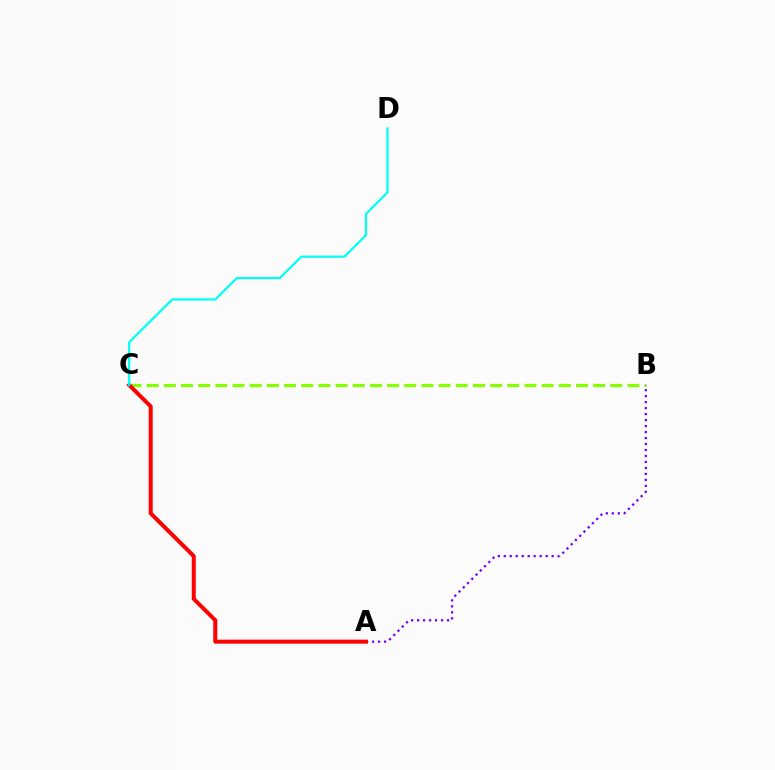{('B', 'C'): [{'color': '#84ff00', 'line_style': 'dashed', 'thickness': 2.33}], ('A', 'B'): [{'color': '#7200ff', 'line_style': 'dotted', 'thickness': 1.63}], ('A', 'C'): [{'color': '#ff0000', 'line_style': 'solid', 'thickness': 2.88}], ('C', 'D'): [{'color': '#00fff6', 'line_style': 'solid', 'thickness': 1.6}]}